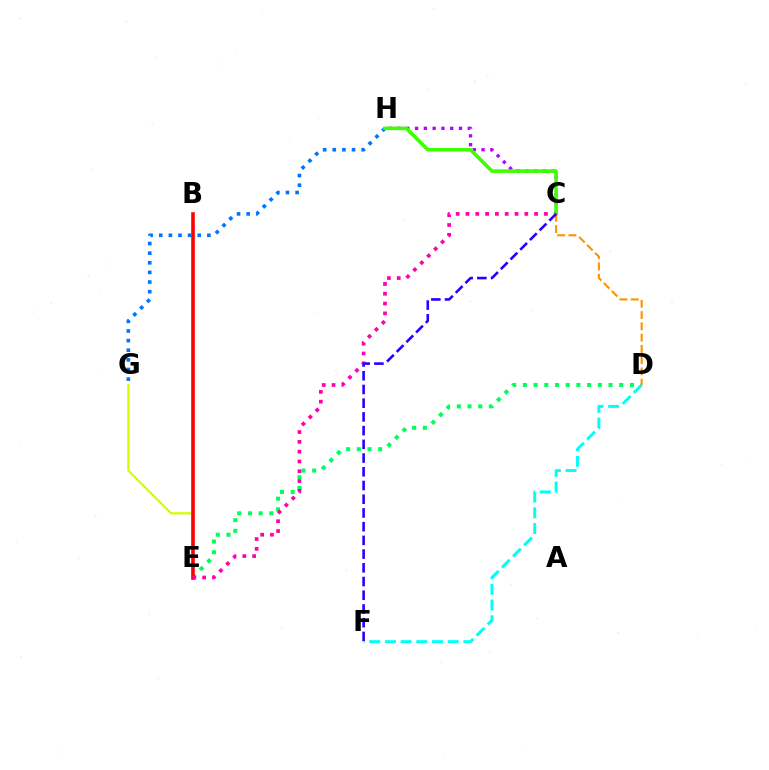{('C', 'H'): [{'color': '#b900ff', 'line_style': 'dotted', 'thickness': 2.39}, {'color': '#3dff00', 'line_style': 'solid', 'thickness': 2.57}], ('D', 'E'): [{'color': '#00ff5c', 'line_style': 'dotted', 'thickness': 2.91}], ('E', 'G'): [{'color': '#d1ff00', 'line_style': 'solid', 'thickness': 1.61}], ('B', 'E'): [{'color': '#ff0000', 'line_style': 'solid', 'thickness': 2.58}], ('C', 'E'): [{'color': '#ff00ac', 'line_style': 'dotted', 'thickness': 2.66}], ('D', 'F'): [{'color': '#00fff6', 'line_style': 'dashed', 'thickness': 2.13}], ('G', 'H'): [{'color': '#0074ff', 'line_style': 'dotted', 'thickness': 2.62}], ('C', 'D'): [{'color': '#ff9400', 'line_style': 'dashed', 'thickness': 1.53}], ('C', 'F'): [{'color': '#2500ff', 'line_style': 'dashed', 'thickness': 1.86}]}